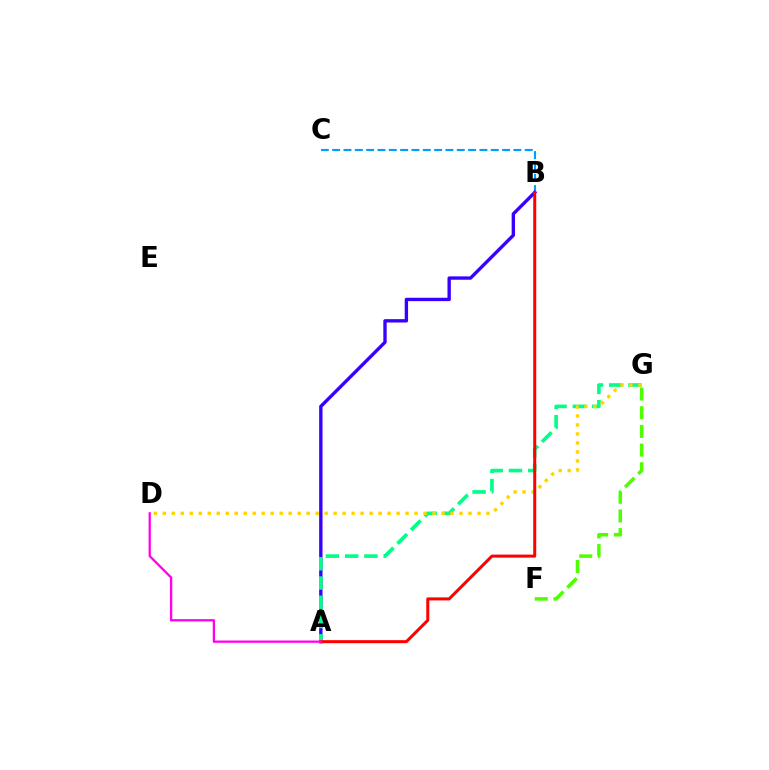{('B', 'C'): [{'color': '#009eff', 'line_style': 'dashed', 'thickness': 1.54}], ('A', 'B'): [{'color': '#3700ff', 'line_style': 'solid', 'thickness': 2.42}, {'color': '#ff0000', 'line_style': 'solid', 'thickness': 2.17}], ('A', 'G'): [{'color': '#00ff86', 'line_style': 'dashed', 'thickness': 2.62}], ('D', 'G'): [{'color': '#ffd500', 'line_style': 'dotted', 'thickness': 2.44}], ('F', 'G'): [{'color': '#4fff00', 'line_style': 'dashed', 'thickness': 2.54}], ('A', 'D'): [{'color': '#ff00ed', 'line_style': 'solid', 'thickness': 1.65}]}